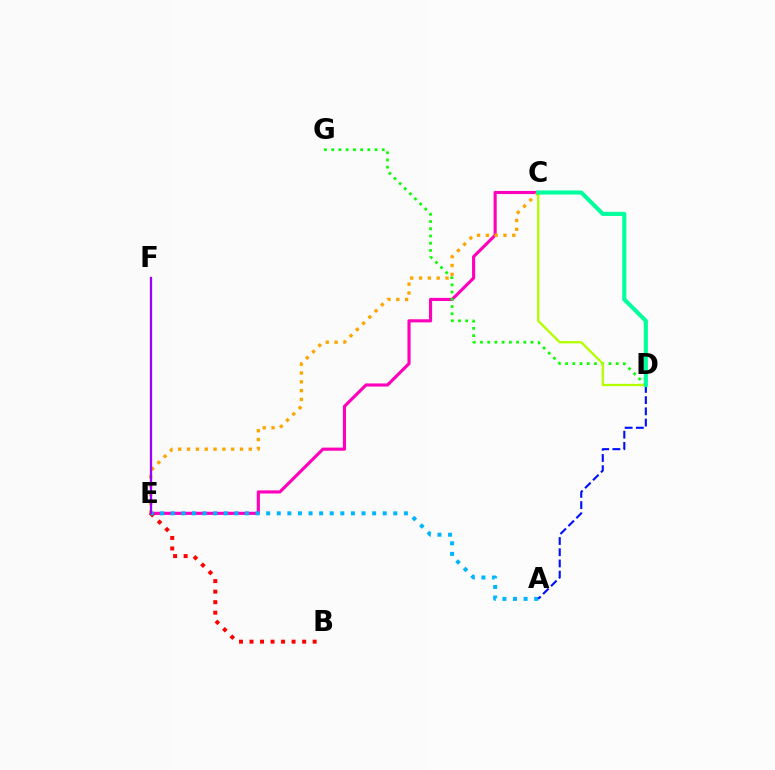{('C', 'E'): [{'color': '#ff00bd', 'line_style': 'solid', 'thickness': 2.25}, {'color': '#ffa500', 'line_style': 'dotted', 'thickness': 2.4}], ('B', 'E'): [{'color': '#ff0000', 'line_style': 'dotted', 'thickness': 2.86}], ('A', 'E'): [{'color': '#00b5ff', 'line_style': 'dotted', 'thickness': 2.88}], ('D', 'G'): [{'color': '#08ff00', 'line_style': 'dotted', 'thickness': 1.96}], ('C', 'D'): [{'color': '#b3ff00', 'line_style': 'solid', 'thickness': 1.66}, {'color': '#00ff9d', 'line_style': 'solid', 'thickness': 2.95}], ('A', 'D'): [{'color': '#0010ff', 'line_style': 'dashed', 'thickness': 1.52}], ('E', 'F'): [{'color': '#9b00ff', 'line_style': 'solid', 'thickness': 1.65}]}